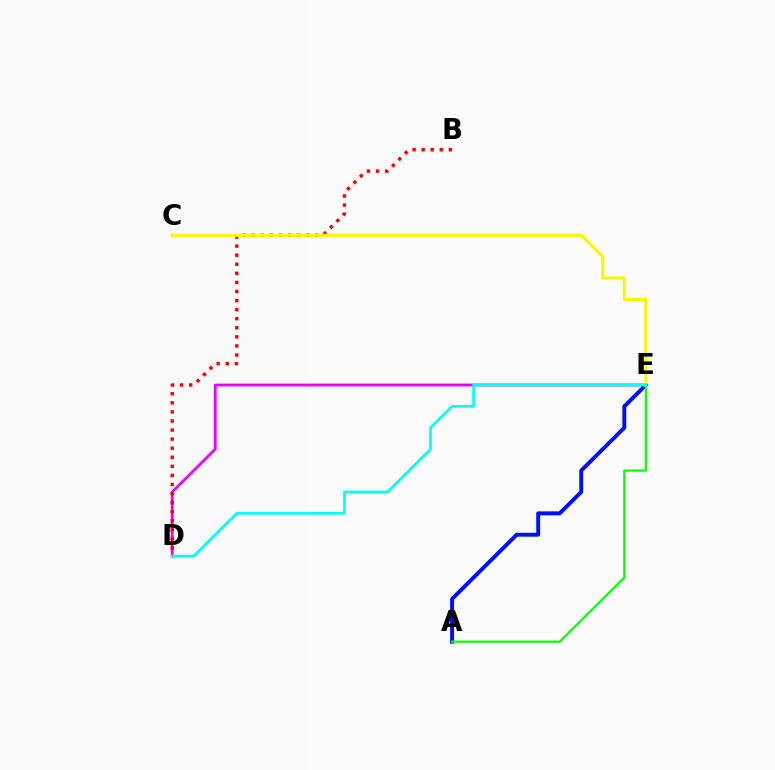{('D', 'E'): [{'color': '#ee00ff', 'line_style': 'solid', 'thickness': 2.0}, {'color': '#00fff6', 'line_style': 'solid', 'thickness': 1.93}], ('A', 'E'): [{'color': '#0010ff', 'line_style': 'solid', 'thickness': 2.84}, {'color': '#08ff00', 'line_style': 'solid', 'thickness': 1.59}], ('B', 'D'): [{'color': '#ff0000', 'line_style': 'dotted', 'thickness': 2.47}], ('C', 'E'): [{'color': '#fcf500', 'line_style': 'solid', 'thickness': 2.22}]}